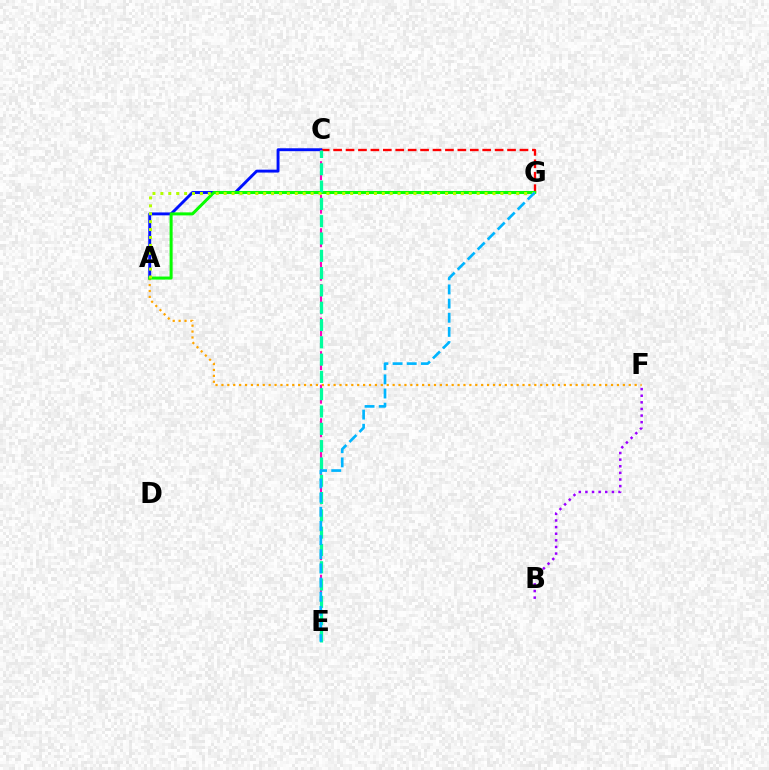{('B', 'F'): [{'color': '#9b00ff', 'line_style': 'dotted', 'thickness': 1.8}], ('C', 'G'): [{'color': '#ff0000', 'line_style': 'dashed', 'thickness': 1.69}], ('A', 'C'): [{'color': '#0010ff', 'line_style': 'solid', 'thickness': 2.09}], ('A', 'F'): [{'color': '#ffa500', 'line_style': 'dotted', 'thickness': 1.6}], ('C', 'E'): [{'color': '#ff00bd', 'line_style': 'dashed', 'thickness': 1.52}, {'color': '#00ff9d', 'line_style': 'dashed', 'thickness': 2.35}], ('A', 'G'): [{'color': '#08ff00', 'line_style': 'solid', 'thickness': 2.18}, {'color': '#b3ff00', 'line_style': 'dotted', 'thickness': 2.15}], ('E', 'G'): [{'color': '#00b5ff', 'line_style': 'dashed', 'thickness': 1.92}]}